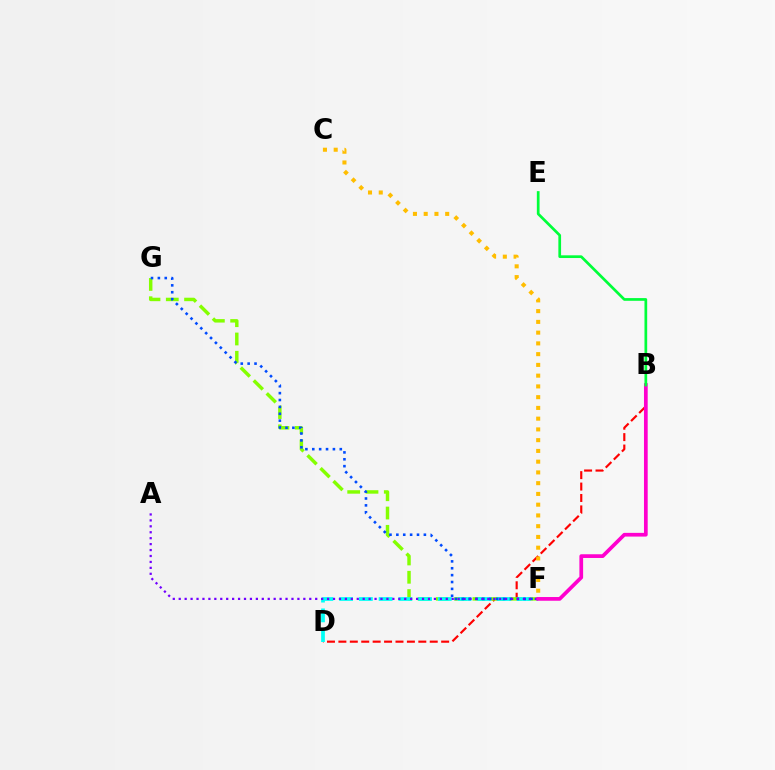{('B', 'D'): [{'color': '#ff0000', 'line_style': 'dashed', 'thickness': 1.55}], ('F', 'G'): [{'color': '#84ff00', 'line_style': 'dashed', 'thickness': 2.49}, {'color': '#004bff', 'line_style': 'dotted', 'thickness': 1.87}], ('D', 'F'): [{'color': '#00fff6', 'line_style': 'dashed', 'thickness': 2.68}], ('C', 'F'): [{'color': '#ffbd00', 'line_style': 'dotted', 'thickness': 2.92}], ('A', 'F'): [{'color': '#7200ff', 'line_style': 'dotted', 'thickness': 1.61}], ('B', 'F'): [{'color': '#ff00cf', 'line_style': 'solid', 'thickness': 2.68}], ('B', 'E'): [{'color': '#00ff39', 'line_style': 'solid', 'thickness': 1.95}]}